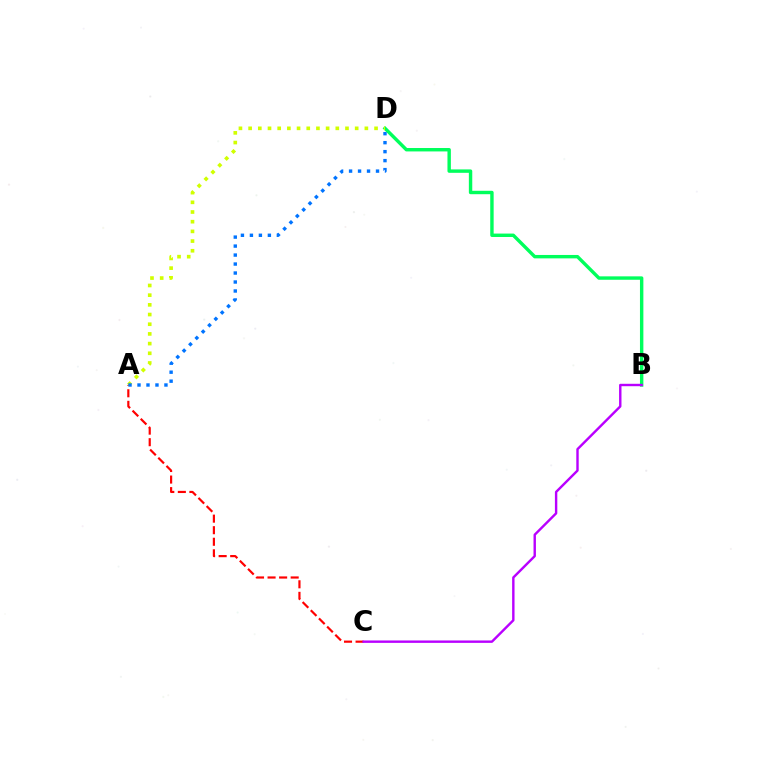{('A', 'C'): [{'color': '#ff0000', 'line_style': 'dashed', 'thickness': 1.57}], ('B', 'D'): [{'color': '#00ff5c', 'line_style': 'solid', 'thickness': 2.46}], ('A', 'D'): [{'color': '#d1ff00', 'line_style': 'dotted', 'thickness': 2.63}, {'color': '#0074ff', 'line_style': 'dotted', 'thickness': 2.44}], ('B', 'C'): [{'color': '#b900ff', 'line_style': 'solid', 'thickness': 1.73}]}